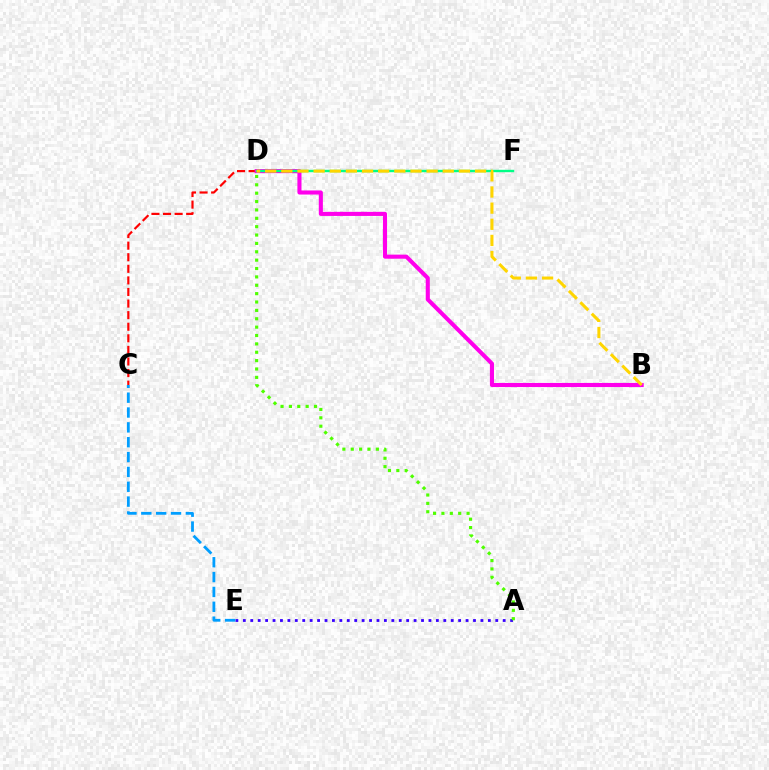{('C', 'D'): [{'color': '#ff0000', 'line_style': 'dashed', 'thickness': 1.57}], ('A', 'E'): [{'color': '#3700ff', 'line_style': 'dotted', 'thickness': 2.02}], ('C', 'E'): [{'color': '#009eff', 'line_style': 'dashed', 'thickness': 2.02}], ('B', 'D'): [{'color': '#ff00ed', 'line_style': 'solid', 'thickness': 2.94}, {'color': '#ffd500', 'line_style': 'dashed', 'thickness': 2.19}], ('D', 'F'): [{'color': '#00ff86', 'line_style': 'solid', 'thickness': 1.73}], ('A', 'D'): [{'color': '#4fff00', 'line_style': 'dotted', 'thickness': 2.27}]}